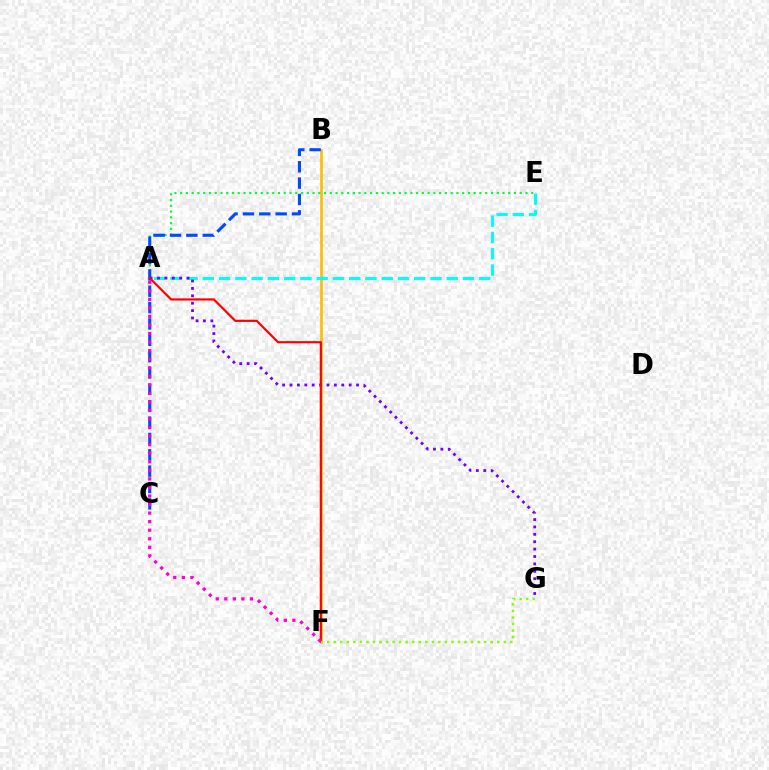{('B', 'F'): [{'color': '#ffbd00', 'line_style': 'solid', 'thickness': 1.93}], ('A', 'E'): [{'color': '#00ff39', 'line_style': 'dotted', 'thickness': 1.56}, {'color': '#00fff6', 'line_style': 'dashed', 'thickness': 2.21}], ('B', 'C'): [{'color': '#004bff', 'line_style': 'dashed', 'thickness': 2.22}], ('A', 'G'): [{'color': '#7200ff', 'line_style': 'dotted', 'thickness': 2.01}], ('A', 'F'): [{'color': '#ff0000', 'line_style': 'solid', 'thickness': 1.57}, {'color': '#ff00cf', 'line_style': 'dotted', 'thickness': 2.32}], ('F', 'G'): [{'color': '#84ff00', 'line_style': 'dotted', 'thickness': 1.78}]}